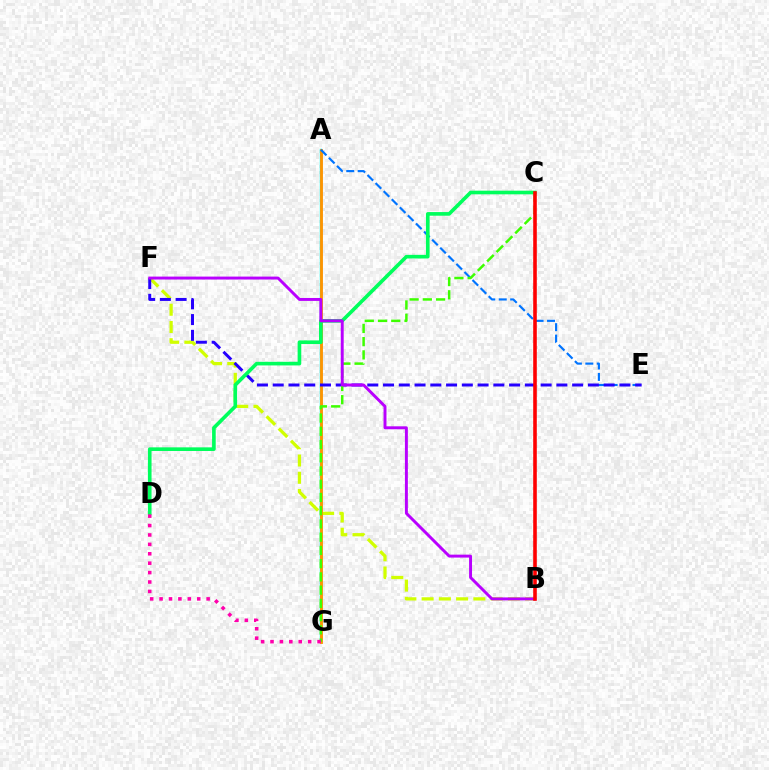{('B', 'F'): [{'color': '#d1ff00', 'line_style': 'dashed', 'thickness': 2.34}, {'color': '#b900ff', 'line_style': 'solid', 'thickness': 2.11}], ('A', 'G'): [{'color': '#00fff6', 'line_style': 'solid', 'thickness': 1.76}, {'color': '#ff9400', 'line_style': 'solid', 'thickness': 2.06}], ('A', 'E'): [{'color': '#0074ff', 'line_style': 'dashed', 'thickness': 1.55}], ('E', 'F'): [{'color': '#2500ff', 'line_style': 'dashed', 'thickness': 2.14}], ('C', 'D'): [{'color': '#00ff5c', 'line_style': 'solid', 'thickness': 2.62}], ('C', 'G'): [{'color': '#3dff00', 'line_style': 'dashed', 'thickness': 1.8}], ('D', 'G'): [{'color': '#ff00ac', 'line_style': 'dotted', 'thickness': 2.56}], ('B', 'C'): [{'color': '#ff0000', 'line_style': 'solid', 'thickness': 2.59}]}